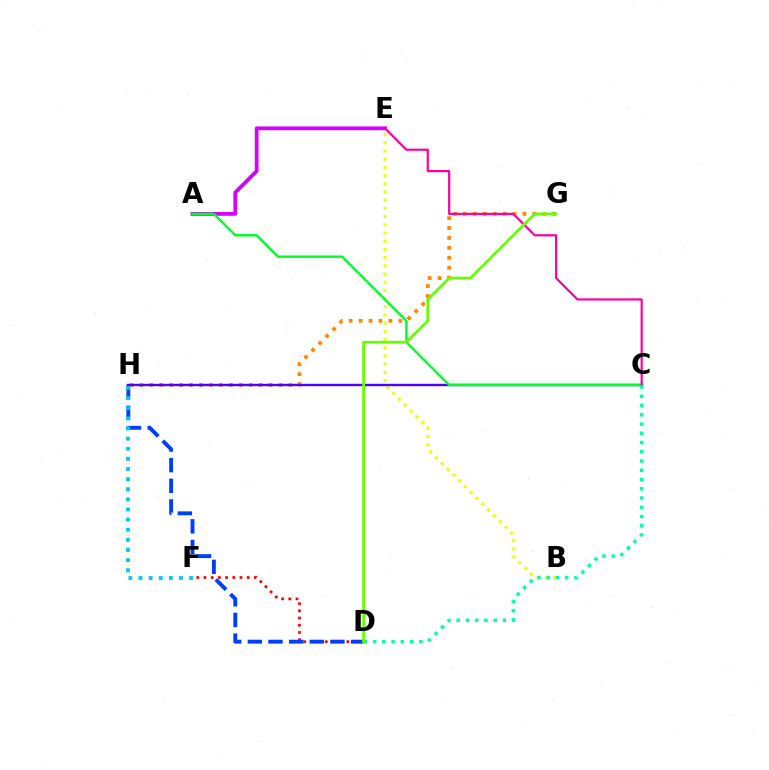{('D', 'F'): [{'color': '#ff0000', 'line_style': 'dotted', 'thickness': 1.96}], ('A', 'E'): [{'color': '#d600ff', 'line_style': 'solid', 'thickness': 2.72}], ('D', 'H'): [{'color': '#003fff', 'line_style': 'dashed', 'thickness': 2.8}], ('B', 'E'): [{'color': '#eeff00', 'line_style': 'dotted', 'thickness': 2.23}], ('G', 'H'): [{'color': '#ff8800', 'line_style': 'dotted', 'thickness': 2.7}], ('C', 'H'): [{'color': '#4f00ff', 'line_style': 'solid', 'thickness': 1.73}], ('A', 'C'): [{'color': '#00ff27', 'line_style': 'solid', 'thickness': 1.74}], ('C', 'E'): [{'color': '#ff00a0', 'line_style': 'solid', 'thickness': 1.58}], ('F', 'H'): [{'color': '#00c7ff', 'line_style': 'dotted', 'thickness': 2.75}], ('C', 'D'): [{'color': '#00ffaf', 'line_style': 'dotted', 'thickness': 2.51}], ('D', 'G'): [{'color': '#66ff00', 'line_style': 'solid', 'thickness': 1.99}]}